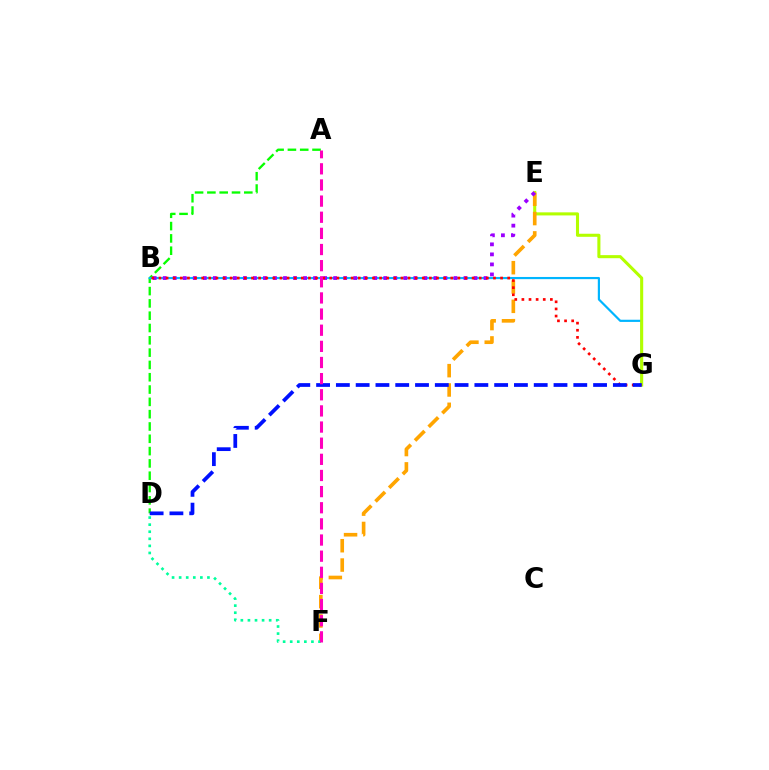{('A', 'D'): [{'color': '#08ff00', 'line_style': 'dashed', 'thickness': 1.67}], ('B', 'G'): [{'color': '#00b5ff', 'line_style': 'solid', 'thickness': 1.57}, {'color': '#ff0000', 'line_style': 'dotted', 'thickness': 1.93}], ('E', 'G'): [{'color': '#b3ff00', 'line_style': 'solid', 'thickness': 2.21}], ('E', 'F'): [{'color': '#ffa500', 'line_style': 'dashed', 'thickness': 2.63}], ('B', 'E'): [{'color': '#9b00ff', 'line_style': 'dotted', 'thickness': 2.72}], ('D', 'F'): [{'color': '#00ff9d', 'line_style': 'dotted', 'thickness': 1.92}], ('D', 'G'): [{'color': '#0010ff', 'line_style': 'dashed', 'thickness': 2.69}], ('A', 'F'): [{'color': '#ff00bd', 'line_style': 'dashed', 'thickness': 2.19}]}